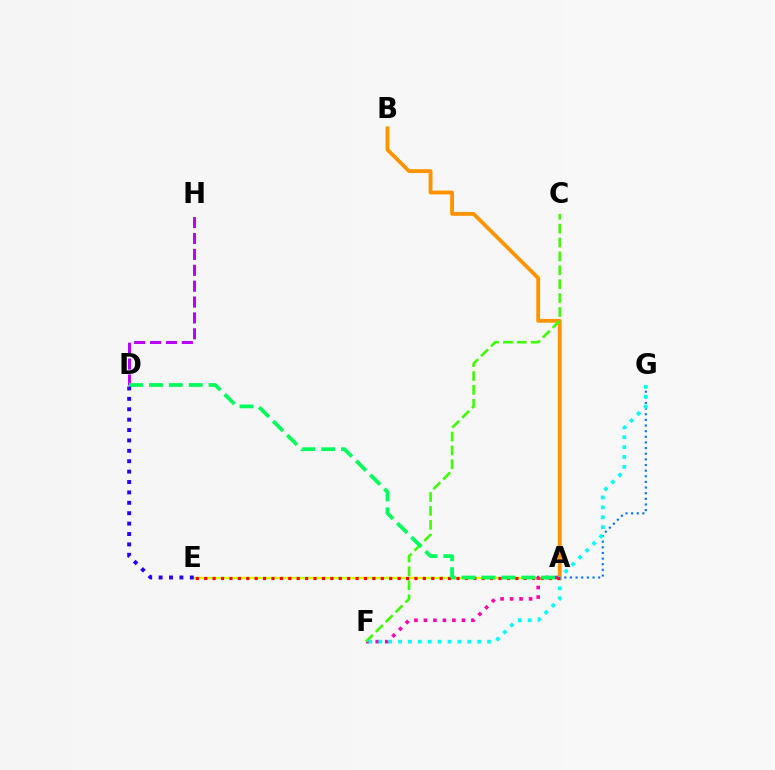{('A', 'B'): [{'color': '#ff9400', 'line_style': 'solid', 'thickness': 2.76}], ('A', 'G'): [{'color': '#0074ff', 'line_style': 'dotted', 'thickness': 1.53}], ('A', 'E'): [{'color': '#d1ff00', 'line_style': 'solid', 'thickness': 1.69}, {'color': '#ff0000', 'line_style': 'dotted', 'thickness': 2.28}], ('A', 'F'): [{'color': '#ff00ac', 'line_style': 'dotted', 'thickness': 2.58}], ('C', 'F'): [{'color': '#3dff00', 'line_style': 'dashed', 'thickness': 1.89}], ('D', 'H'): [{'color': '#b900ff', 'line_style': 'dashed', 'thickness': 2.16}], ('F', 'G'): [{'color': '#00fff6', 'line_style': 'dotted', 'thickness': 2.69}], ('A', 'D'): [{'color': '#00ff5c', 'line_style': 'dashed', 'thickness': 2.7}], ('D', 'E'): [{'color': '#2500ff', 'line_style': 'dotted', 'thickness': 2.82}]}